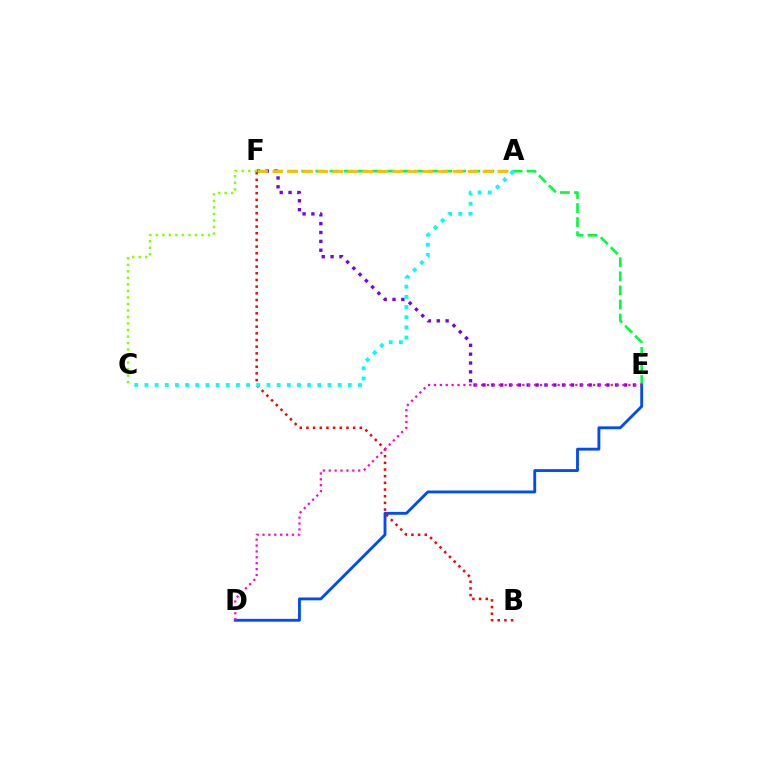{('E', 'F'): [{'color': '#00ff39', 'line_style': 'dashed', 'thickness': 1.91}, {'color': '#7200ff', 'line_style': 'dotted', 'thickness': 2.4}], ('D', 'E'): [{'color': '#004bff', 'line_style': 'solid', 'thickness': 2.05}, {'color': '#ff00cf', 'line_style': 'dotted', 'thickness': 1.6}], ('B', 'F'): [{'color': '#ff0000', 'line_style': 'dotted', 'thickness': 1.81}], ('A', 'F'): [{'color': '#ffbd00', 'line_style': 'dashed', 'thickness': 2.04}], ('C', 'F'): [{'color': '#84ff00', 'line_style': 'dotted', 'thickness': 1.77}], ('A', 'C'): [{'color': '#00fff6', 'line_style': 'dotted', 'thickness': 2.76}]}